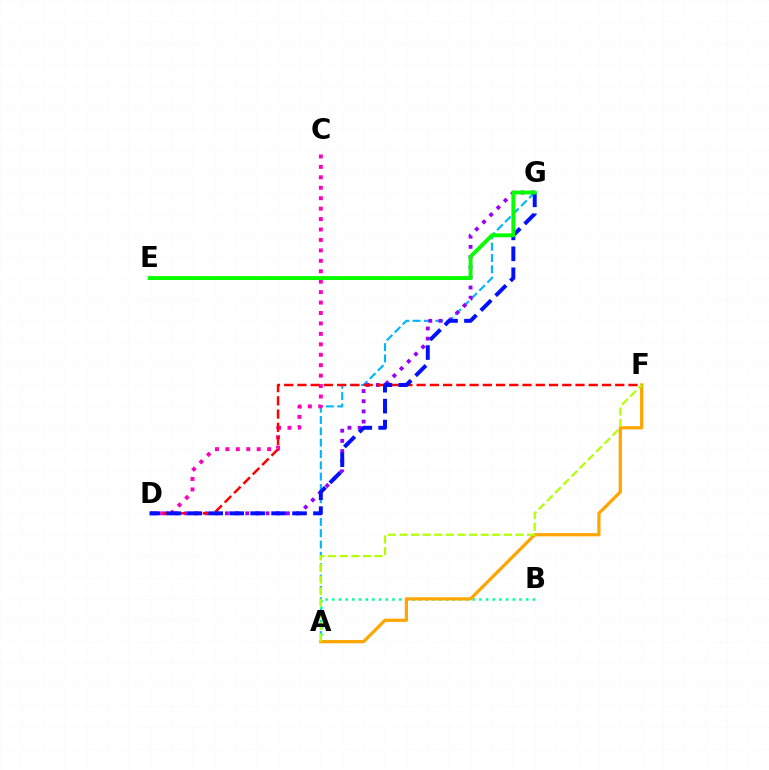{('A', 'G'): [{'color': '#00b5ff', 'line_style': 'dashed', 'thickness': 1.54}], ('A', 'B'): [{'color': '#00ff9d', 'line_style': 'dotted', 'thickness': 1.82}], ('D', 'G'): [{'color': '#9b00ff', 'line_style': 'dotted', 'thickness': 2.76}, {'color': '#0010ff', 'line_style': 'dashed', 'thickness': 2.85}], ('A', 'F'): [{'color': '#ffa500', 'line_style': 'solid', 'thickness': 2.32}, {'color': '#b3ff00', 'line_style': 'dashed', 'thickness': 1.58}], ('C', 'D'): [{'color': '#ff00bd', 'line_style': 'dotted', 'thickness': 2.84}], ('D', 'F'): [{'color': '#ff0000', 'line_style': 'dashed', 'thickness': 1.8}], ('E', 'G'): [{'color': '#08ff00', 'line_style': 'solid', 'thickness': 2.8}]}